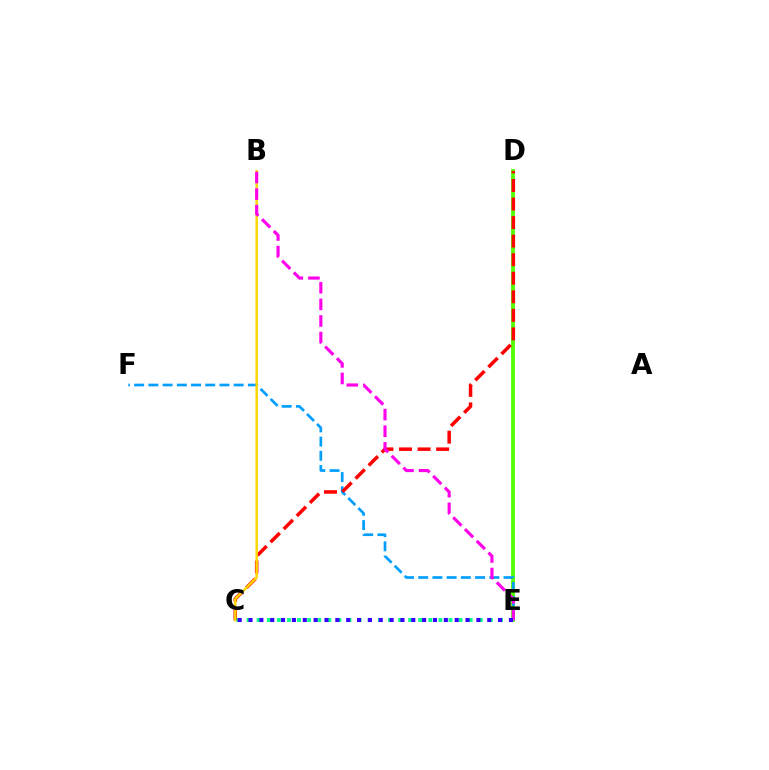{('D', 'E'): [{'color': '#4fff00', 'line_style': 'solid', 'thickness': 2.74}], ('E', 'F'): [{'color': '#009eff', 'line_style': 'dashed', 'thickness': 1.93}], ('C', 'D'): [{'color': '#ff0000', 'line_style': 'dashed', 'thickness': 2.52}], ('B', 'C'): [{'color': '#ffd500', 'line_style': 'solid', 'thickness': 1.76}], ('B', 'E'): [{'color': '#ff00ed', 'line_style': 'dashed', 'thickness': 2.25}], ('C', 'E'): [{'color': '#00ff86', 'line_style': 'dotted', 'thickness': 2.74}, {'color': '#3700ff', 'line_style': 'dotted', 'thickness': 2.95}]}